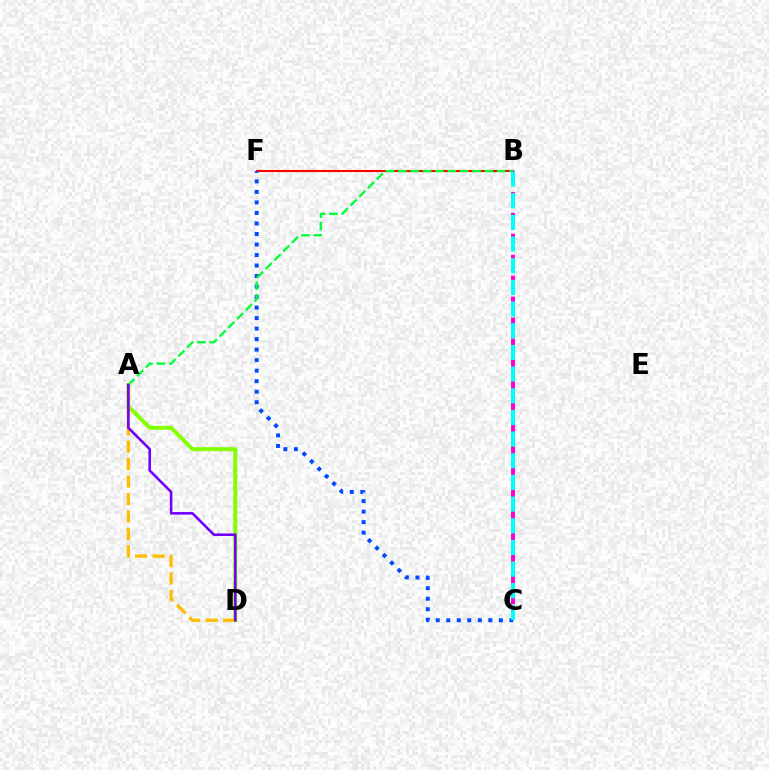{('B', 'F'): [{'color': '#ff0000', 'line_style': 'solid', 'thickness': 1.51}], ('C', 'F'): [{'color': '#004bff', 'line_style': 'dotted', 'thickness': 2.86}], ('A', 'B'): [{'color': '#00ff39', 'line_style': 'dashed', 'thickness': 1.68}], ('A', 'D'): [{'color': '#84ff00', 'line_style': 'solid', 'thickness': 2.85}, {'color': '#ffbd00', 'line_style': 'dashed', 'thickness': 2.37}, {'color': '#7200ff', 'line_style': 'solid', 'thickness': 1.87}], ('B', 'C'): [{'color': '#ff00cf', 'line_style': 'dashed', 'thickness': 2.84}, {'color': '#00fff6', 'line_style': 'dashed', 'thickness': 2.94}]}